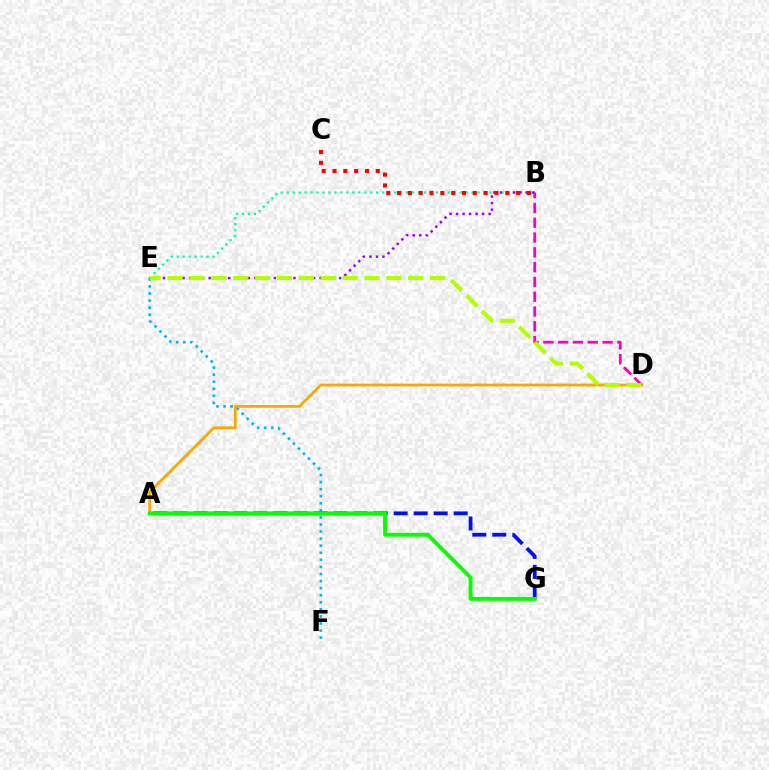{('E', 'F'): [{'color': '#00b5ff', 'line_style': 'dotted', 'thickness': 1.92}], ('A', 'G'): [{'color': '#0010ff', 'line_style': 'dashed', 'thickness': 2.72}, {'color': '#08ff00', 'line_style': 'solid', 'thickness': 2.79}], ('B', 'E'): [{'color': '#00ff9d', 'line_style': 'dotted', 'thickness': 1.62}, {'color': '#9b00ff', 'line_style': 'dotted', 'thickness': 1.77}], ('A', 'D'): [{'color': '#ffa500', 'line_style': 'solid', 'thickness': 1.98}], ('B', 'D'): [{'color': '#ff00bd', 'line_style': 'dashed', 'thickness': 2.01}], ('B', 'C'): [{'color': '#ff0000', 'line_style': 'dotted', 'thickness': 2.94}], ('D', 'E'): [{'color': '#b3ff00', 'line_style': 'dashed', 'thickness': 2.97}]}